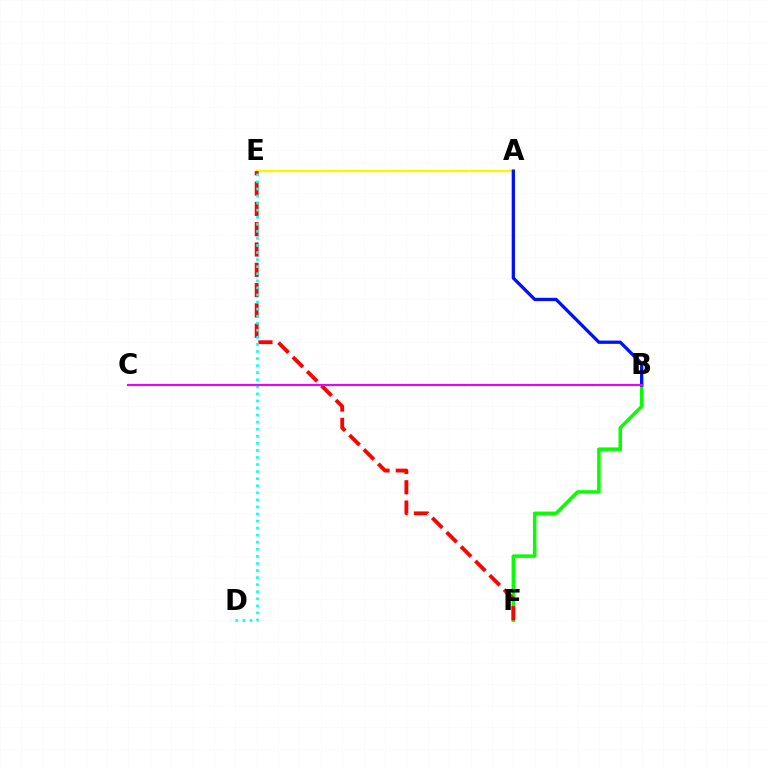{('A', 'E'): [{'color': '#fcf500', 'line_style': 'solid', 'thickness': 1.72}], ('B', 'F'): [{'color': '#08ff00', 'line_style': 'solid', 'thickness': 2.53}], ('A', 'B'): [{'color': '#0010ff', 'line_style': 'solid', 'thickness': 2.36}], ('E', 'F'): [{'color': '#ff0000', 'line_style': 'dashed', 'thickness': 2.76}], ('D', 'E'): [{'color': '#00fff6', 'line_style': 'dotted', 'thickness': 1.92}], ('B', 'C'): [{'color': '#ee00ff', 'line_style': 'solid', 'thickness': 1.52}]}